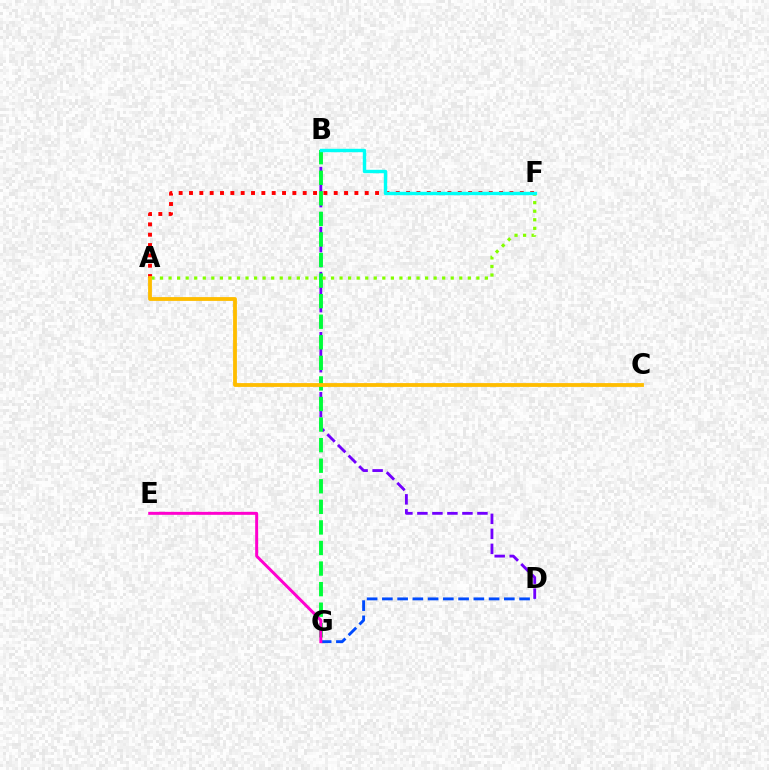{('B', 'D'): [{'color': '#7200ff', 'line_style': 'dashed', 'thickness': 2.04}], ('B', 'G'): [{'color': '#00ff39', 'line_style': 'dashed', 'thickness': 2.79}], ('A', 'F'): [{'color': '#ff0000', 'line_style': 'dotted', 'thickness': 2.81}, {'color': '#84ff00', 'line_style': 'dotted', 'thickness': 2.32}], ('D', 'G'): [{'color': '#004bff', 'line_style': 'dashed', 'thickness': 2.07}], ('A', 'C'): [{'color': '#ffbd00', 'line_style': 'solid', 'thickness': 2.74}], ('B', 'F'): [{'color': '#00fff6', 'line_style': 'solid', 'thickness': 2.45}], ('E', 'G'): [{'color': '#ff00cf', 'line_style': 'solid', 'thickness': 2.15}]}